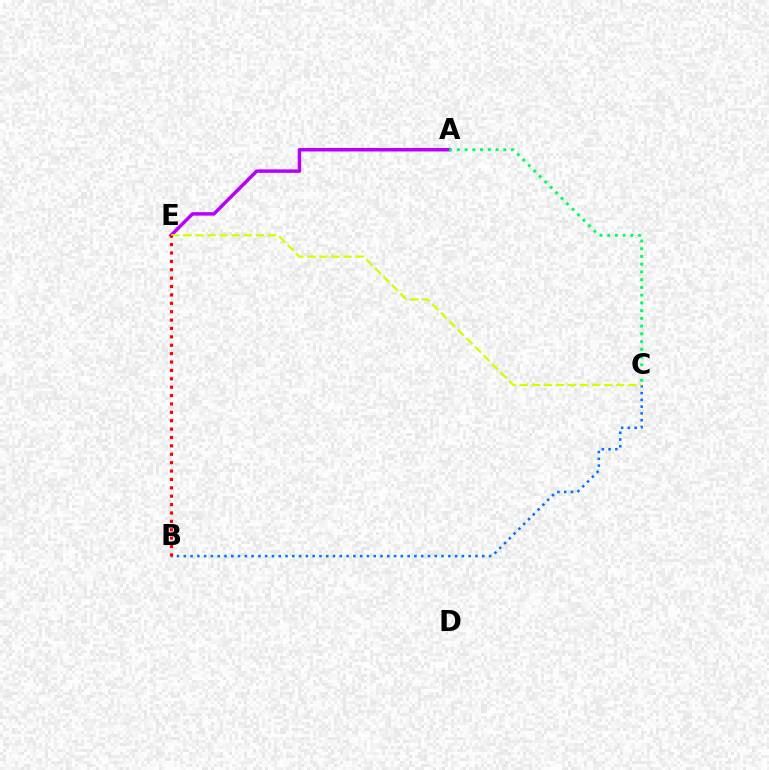{('A', 'E'): [{'color': '#b900ff', 'line_style': 'solid', 'thickness': 2.51}], ('A', 'C'): [{'color': '#00ff5c', 'line_style': 'dotted', 'thickness': 2.1}], ('B', 'C'): [{'color': '#0074ff', 'line_style': 'dotted', 'thickness': 1.84}], ('C', 'E'): [{'color': '#d1ff00', 'line_style': 'dashed', 'thickness': 1.64}], ('B', 'E'): [{'color': '#ff0000', 'line_style': 'dotted', 'thickness': 2.28}]}